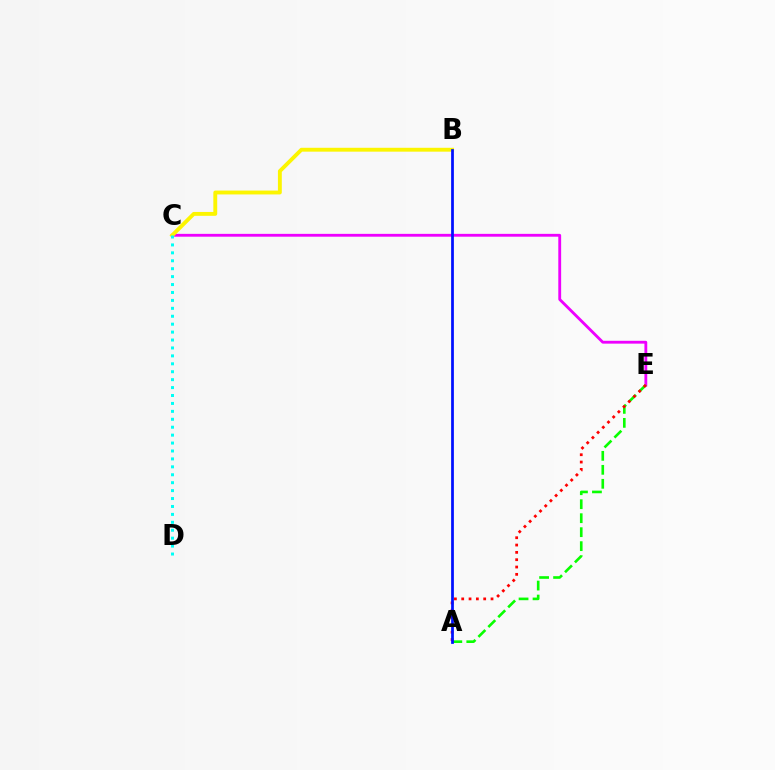{('C', 'E'): [{'color': '#ee00ff', 'line_style': 'solid', 'thickness': 2.04}], ('A', 'E'): [{'color': '#08ff00', 'line_style': 'dashed', 'thickness': 1.9}, {'color': '#ff0000', 'line_style': 'dotted', 'thickness': 1.99}], ('B', 'C'): [{'color': '#fcf500', 'line_style': 'solid', 'thickness': 2.79}], ('C', 'D'): [{'color': '#00fff6', 'line_style': 'dotted', 'thickness': 2.15}], ('A', 'B'): [{'color': '#0010ff', 'line_style': 'solid', 'thickness': 1.98}]}